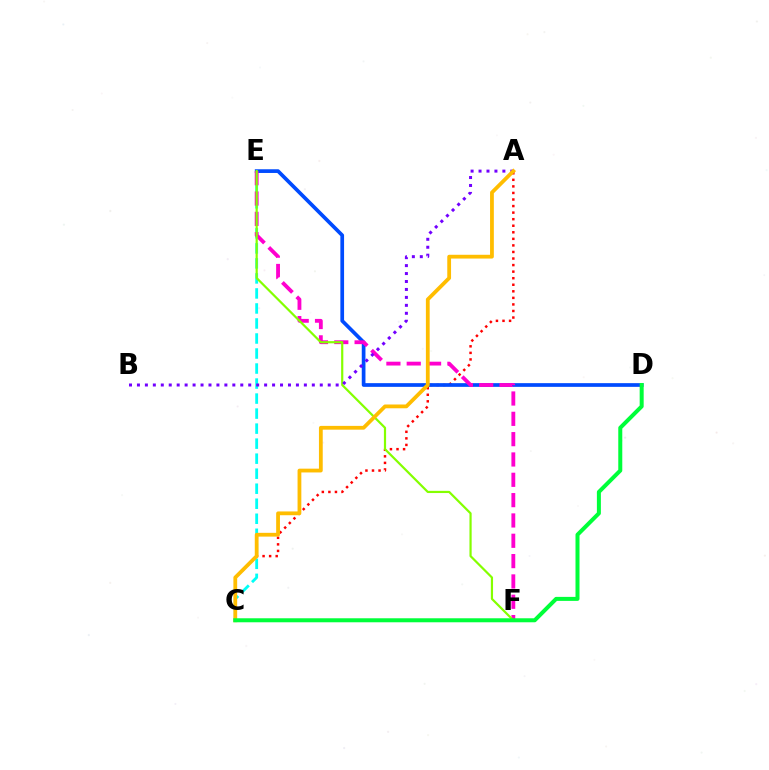{('C', 'E'): [{'color': '#00fff6', 'line_style': 'dashed', 'thickness': 2.04}], ('A', 'C'): [{'color': '#ff0000', 'line_style': 'dotted', 'thickness': 1.78}, {'color': '#ffbd00', 'line_style': 'solid', 'thickness': 2.72}], ('D', 'E'): [{'color': '#004bff', 'line_style': 'solid', 'thickness': 2.67}], ('E', 'F'): [{'color': '#ff00cf', 'line_style': 'dashed', 'thickness': 2.76}, {'color': '#84ff00', 'line_style': 'solid', 'thickness': 1.58}], ('A', 'B'): [{'color': '#7200ff', 'line_style': 'dotted', 'thickness': 2.16}], ('C', 'D'): [{'color': '#00ff39', 'line_style': 'solid', 'thickness': 2.88}]}